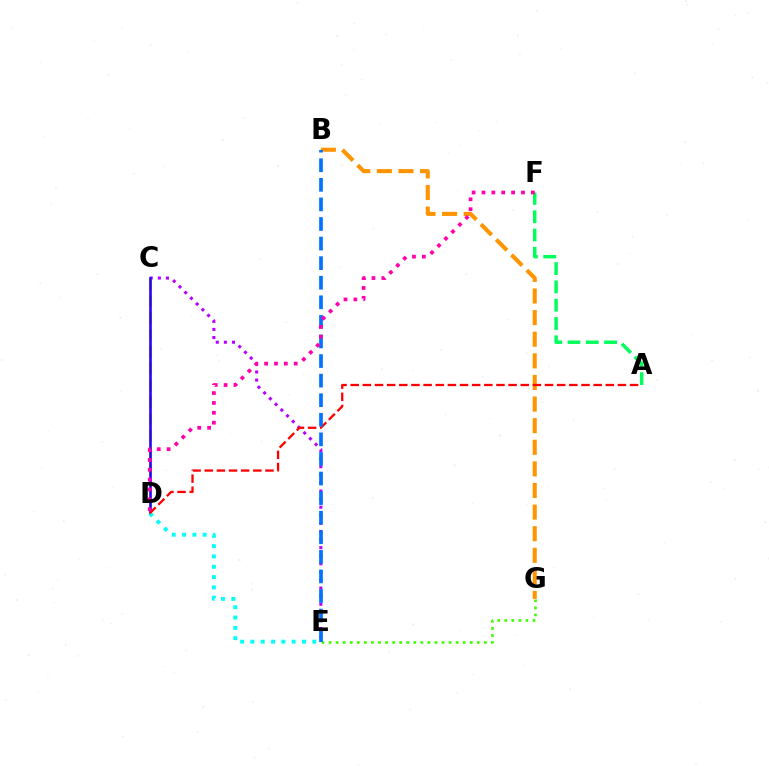{('B', 'G'): [{'color': '#ff9400', 'line_style': 'dashed', 'thickness': 2.94}], ('C', 'E'): [{'color': '#b900ff', 'line_style': 'dotted', 'thickness': 2.2}], ('E', 'G'): [{'color': '#3dff00', 'line_style': 'dotted', 'thickness': 1.92}], ('C', 'D'): [{'color': '#d1ff00', 'line_style': 'dashed', 'thickness': 2.29}, {'color': '#2500ff', 'line_style': 'solid', 'thickness': 1.86}], ('D', 'E'): [{'color': '#00fff6', 'line_style': 'dotted', 'thickness': 2.8}], ('A', 'D'): [{'color': '#ff0000', 'line_style': 'dashed', 'thickness': 1.65}], ('A', 'F'): [{'color': '#00ff5c', 'line_style': 'dashed', 'thickness': 2.49}], ('B', 'E'): [{'color': '#0074ff', 'line_style': 'dashed', 'thickness': 2.66}], ('D', 'F'): [{'color': '#ff00ac', 'line_style': 'dotted', 'thickness': 2.68}]}